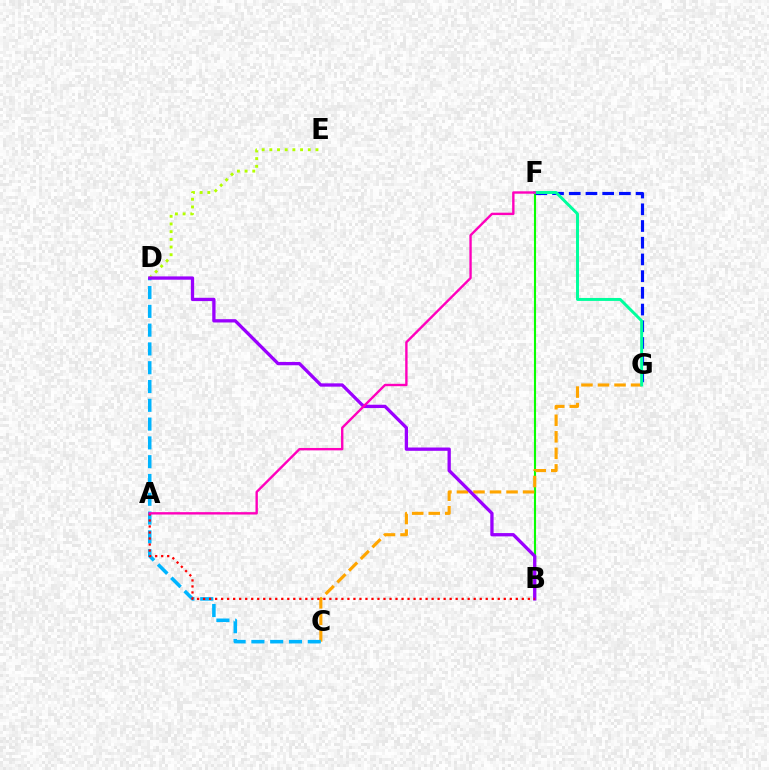{('B', 'F'): [{'color': '#08ff00', 'line_style': 'solid', 'thickness': 1.53}], ('F', 'G'): [{'color': '#0010ff', 'line_style': 'dashed', 'thickness': 2.27}, {'color': '#00ff9d', 'line_style': 'solid', 'thickness': 2.13}], ('D', 'E'): [{'color': '#b3ff00', 'line_style': 'dotted', 'thickness': 2.09}], ('C', 'G'): [{'color': '#ffa500', 'line_style': 'dashed', 'thickness': 2.25}], ('C', 'D'): [{'color': '#00b5ff', 'line_style': 'dashed', 'thickness': 2.55}], ('B', 'D'): [{'color': '#9b00ff', 'line_style': 'solid', 'thickness': 2.37}], ('A', 'B'): [{'color': '#ff0000', 'line_style': 'dotted', 'thickness': 1.63}], ('A', 'F'): [{'color': '#ff00bd', 'line_style': 'solid', 'thickness': 1.72}]}